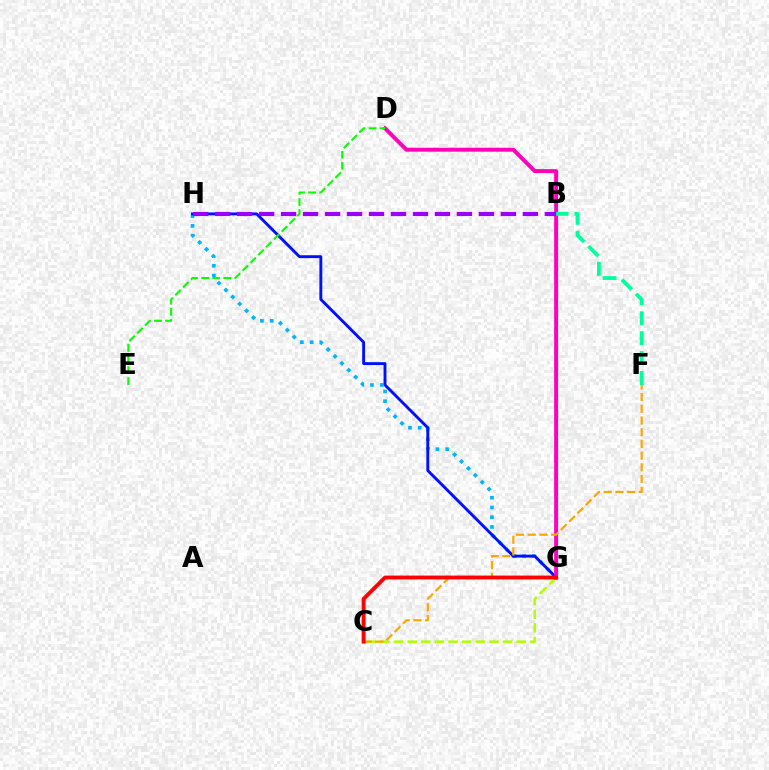{('C', 'G'): [{'color': '#b3ff00', 'line_style': 'dashed', 'thickness': 1.85}, {'color': '#ff0000', 'line_style': 'solid', 'thickness': 2.77}], ('G', 'H'): [{'color': '#00b5ff', 'line_style': 'dotted', 'thickness': 2.65}, {'color': '#0010ff', 'line_style': 'solid', 'thickness': 2.08}], ('D', 'G'): [{'color': '#ff00bd', 'line_style': 'solid', 'thickness': 2.84}], ('C', 'F'): [{'color': '#ffa500', 'line_style': 'dashed', 'thickness': 1.59}], ('B', 'H'): [{'color': '#9b00ff', 'line_style': 'dashed', 'thickness': 2.99}], ('B', 'F'): [{'color': '#00ff9d', 'line_style': 'dashed', 'thickness': 2.71}], ('D', 'E'): [{'color': '#08ff00', 'line_style': 'dashed', 'thickness': 1.5}]}